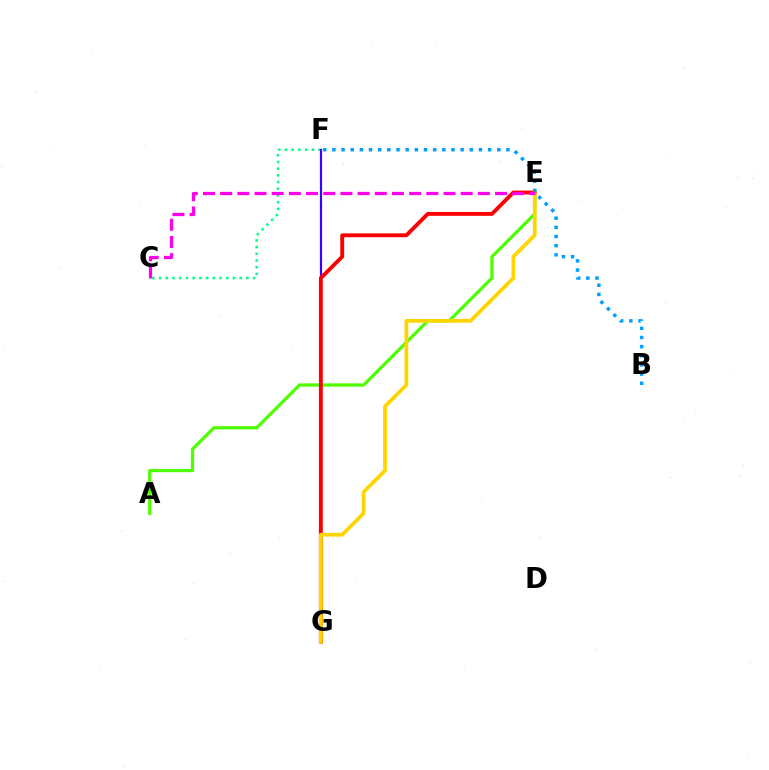{('A', 'E'): [{'color': '#4fff00', 'line_style': 'solid', 'thickness': 2.34}], ('C', 'F'): [{'color': '#00ff86', 'line_style': 'dotted', 'thickness': 1.82}], ('F', 'G'): [{'color': '#3700ff', 'line_style': 'solid', 'thickness': 1.58}], ('E', 'G'): [{'color': '#ff0000', 'line_style': 'solid', 'thickness': 2.78}, {'color': '#ffd500', 'line_style': 'solid', 'thickness': 2.71}], ('B', 'F'): [{'color': '#009eff', 'line_style': 'dotted', 'thickness': 2.49}], ('C', 'E'): [{'color': '#ff00ed', 'line_style': 'dashed', 'thickness': 2.33}]}